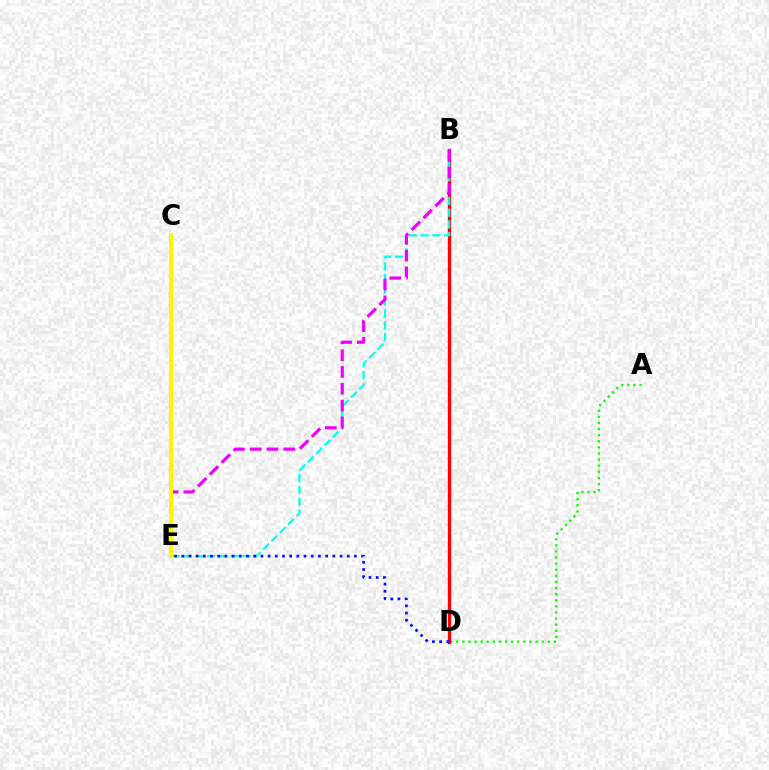{('A', 'D'): [{'color': '#08ff00', 'line_style': 'dotted', 'thickness': 1.66}], ('B', 'D'): [{'color': '#ff0000', 'line_style': 'solid', 'thickness': 2.38}], ('B', 'E'): [{'color': '#00fff6', 'line_style': 'dashed', 'thickness': 1.6}, {'color': '#ee00ff', 'line_style': 'dashed', 'thickness': 2.28}], ('D', 'E'): [{'color': '#0010ff', 'line_style': 'dotted', 'thickness': 1.95}], ('C', 'E'): [{'color': '#fcf500', 'line_style': 'solid', 'thickness': 2.89}]}